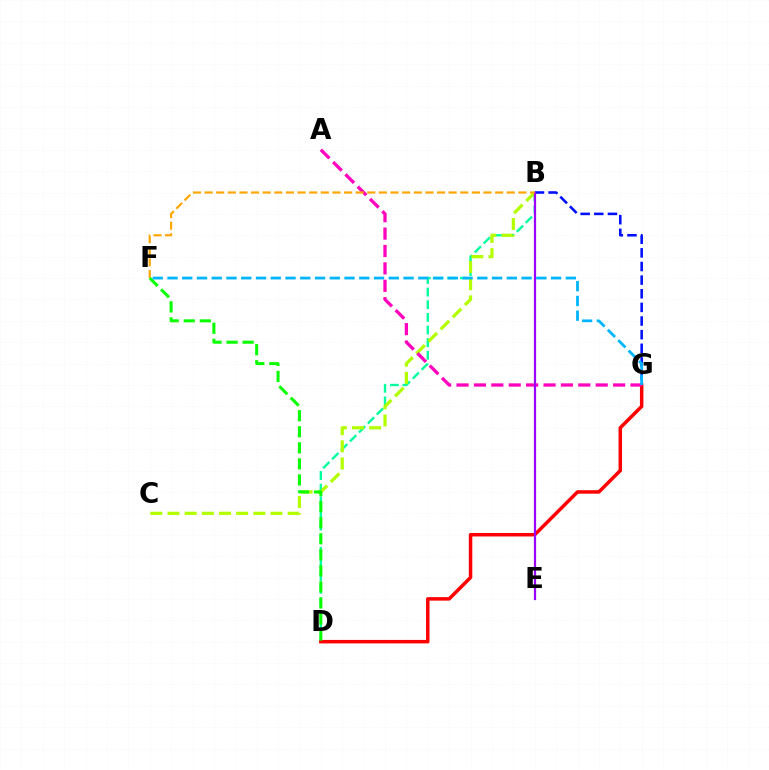{('B', 'G'): [{'color': '#0010ff', 'line_style': 'dashed', 'thickness': 1.85}], ('B', 'D'): [{'color': '#00ff9d', 'line_style': 'dashed', 'thickness': 1.72}], ('D', 'G'): [{'color': '#ff0000', 'line_style': 'solid', 'thickness': 2.51}], ('B', 'C'): [{'color': '#b3ff00', 'line_style': 'dashed', 'thickness': 2.33}], ('A', 'G'): [{'color': '#ff00bd', 'line_style': 'dashed', 'thickness': 2.36}], ('B', 'E'): [{'color': '#9b00ff', 'line_style': 'solid', 'thickness': 1.6}], ('B', 'F'): [{'color': '#ffa500', 'line_style': 'dashed', 'thickness': 1.58}], ('D', 'F'): [{'color': '#08ff00', 'line_style': 'dashed', 'thickness': 2.18}], ('F', 'G'): [{'color': '#00b5ff', 'line_style': 'dashed', 'thickness': 2.0}]}